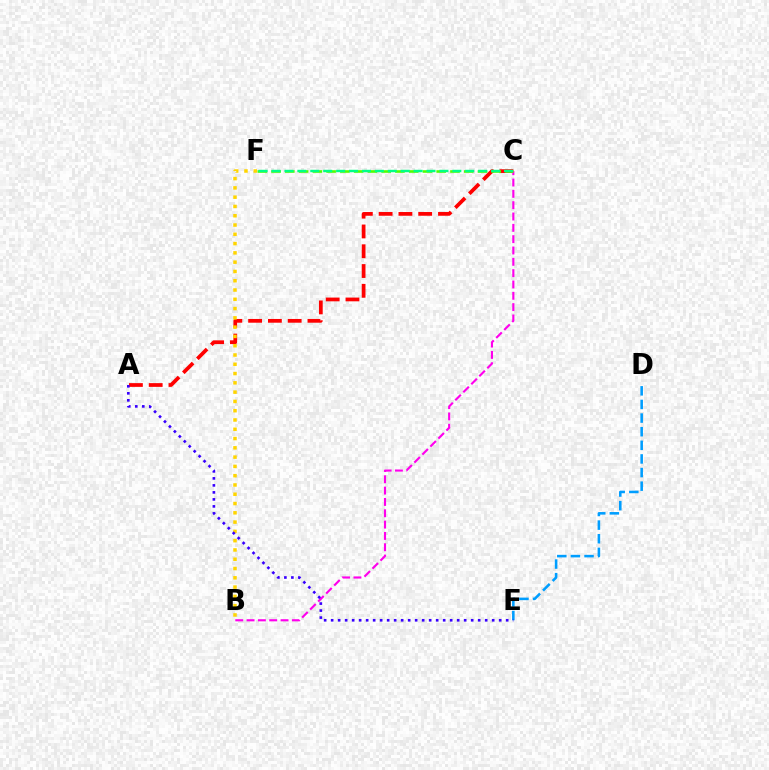{('A', 'C'): [{'color': '#ff0000', 'line_style': 'dashed', 'thickness': 2.69}], ('B', 'C'): [{'color': '#ff00ed', 'line_style': 'dashed', 'thickness': 1.54}], ('B', 'F'): [{'color': '#ffd500', 'line_style': 'dotted', 'thickness': 2.52}], ('D', 'E'): [{'color': '#009eff', 'line_style': 'dashed', 'thickness': 1.85}], ('C', 'F'): [{'color': '#4fff00', 'line_style': 'dashed', 'thickness': 1.87}, {'color': '#00ff86', 'line_style': 'dashed', 'thickness': 1.75}], ('A', 'E'): [{'color': '#3700ff', 'line_style': 'dotted', 'thickness': 1.9}]}